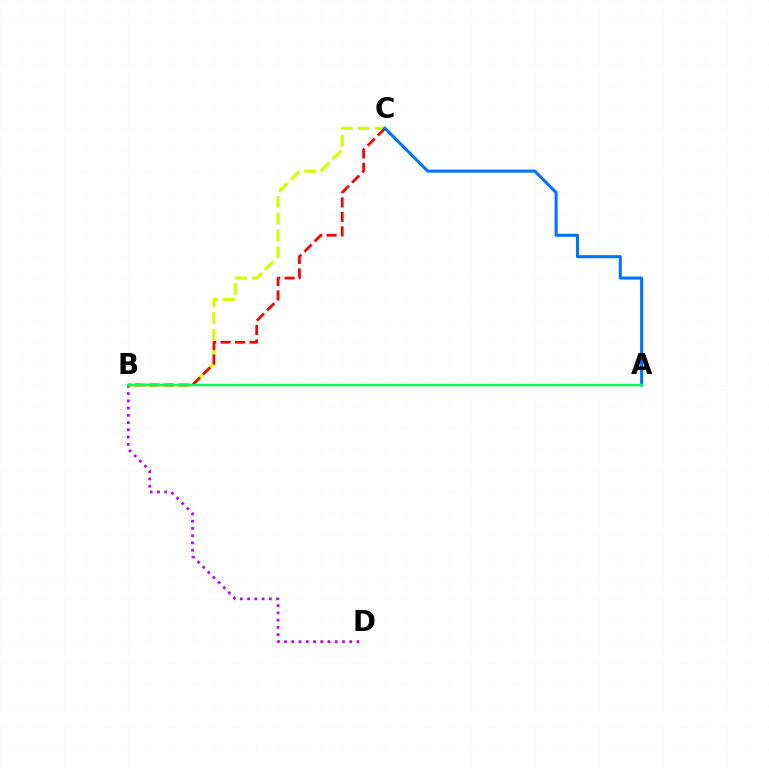{('B', 'D'): [{'color': '#b900ff', 'line_style': 'dotted', 'thickness': 1.97}], ('B', 'C'): [{'color': '#d1ff00', 'line_style': 'dashed', 'thickness': 2.28}, {'color': '#ff0000', 'line_style': 'dashed', 'thickness': 1.96}], ('A', 'C'): [{'color': '#0074ff', 'line_style': 'solid', 'thickness': 2.21}], ('A', 'B'): [{'color': '#00ff5c', 'line_style': 'solid', 'thickness': 1.76}]}